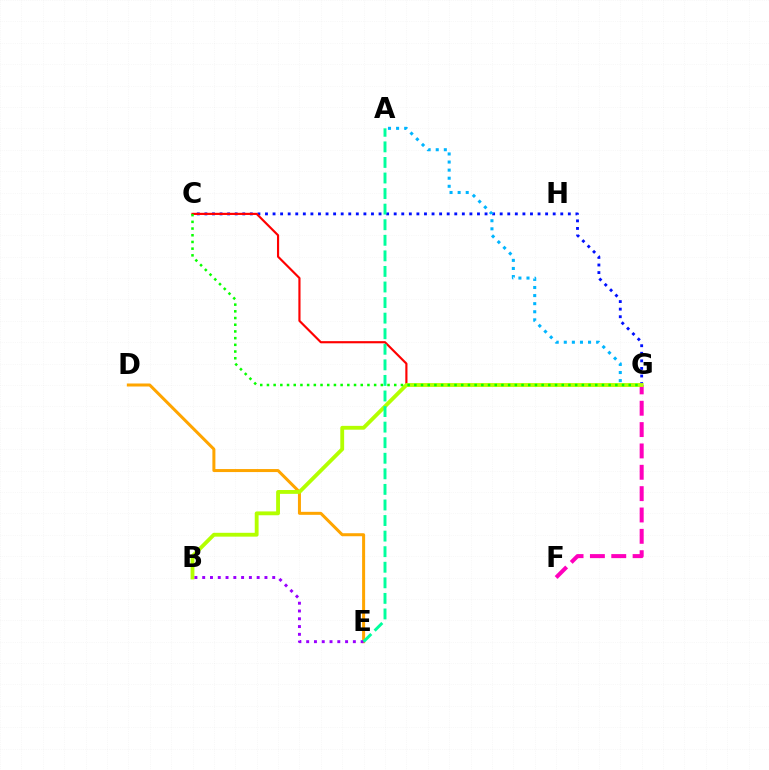{('C', 'G'): [{'color': '#0010ff', 'line_style': 'dotted', 'thickness': 2.06}, {'color': '#ff0000', 'line_style': 'solid', 'thickness': 1.55}, {'color': '#08ff00', 'line_style': 'dotted', 'thickness': 1.82}], ('A', 'G'): [{'color': '#00b5ff', 'line_style': 'dotted', 'thickness': 2.2}], ('F', 'G'): [{'color': '#ff00bd', 'line_style': 'dashed', 'thickness': 2.9}], ('D', 'E'): [{'color': '#ffa500', 'line_style': 'solid', 'thickness': 2.17}], ('B', 'G'): [{'color': '#b3ff00', 'line_style': 'solid', 'thickness': 2.76}], ('B', 'E'): [{'color': '#9b00ff', 'line_style': 'dotted', 'thickness': 2.11}], ('A', 'E'): [{'color': '#00ff9d', 'line_style': 'dashed', 'thickness': 2.12}]}